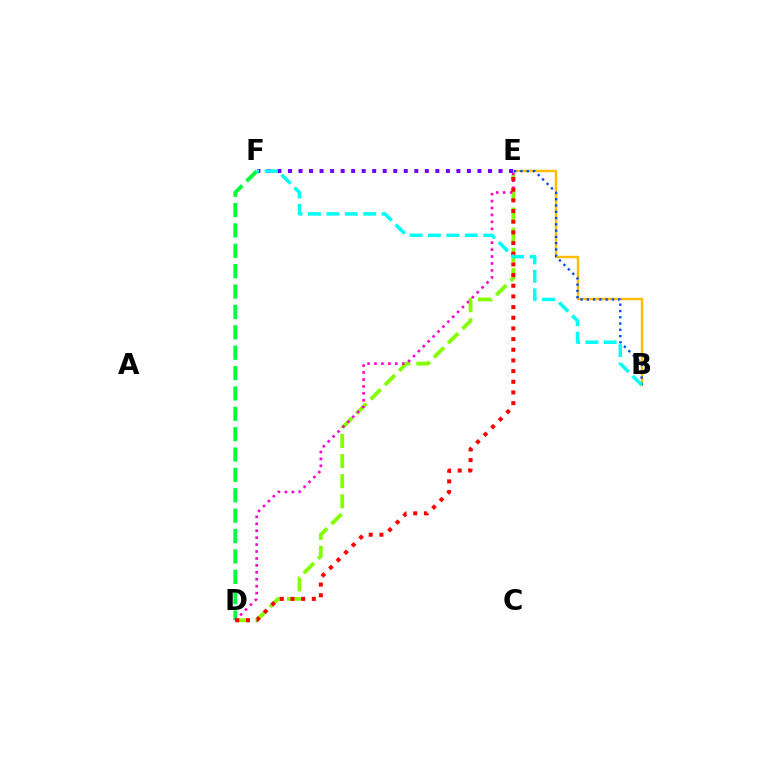{('B', 'E'): [{'color': '#ffbd00', 'line_style': 'solid', 'thickness': 1.75}, {'color': '#004bff', 'line_style': 'dotted', 'thickness': 1.71}], ('D', 'F'): [{'color': '#00ff39', 'line_style': 'dashed', 'thickness': 2.77}], ('D', 'E'): [{'color': '#84ff00', 'line_style': 'dashed', 'thickness': 2.74}, {'color': '#ff00cf', 'line_style': 'dotted', 'thickness': 1.88}, {'color': '#ff0000', 'line_style': 'dotted', 'thickness': 2.9}], ('E', 'F'): [{'color': '#7200ff', 'line_style': 'dotted', 'thickness': 2.86}], ('B', 'F'): [{'color': '#00fff6', 'line_style': 'dashed', 'thickness': 2.5}]}